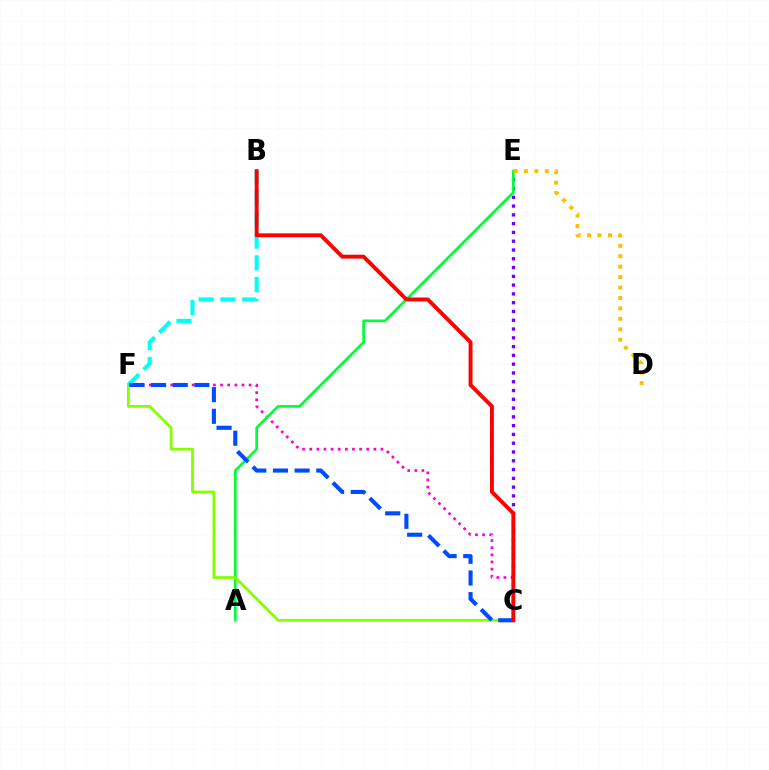{('C', 'F'): [{'color': '#ff00cf', 'line_style': 'dotted', 'thickness': 1.94}, {'color': '#84ff00', 'line_style': 'solid', 'thickness': 1.97}, {'color': '#004bff', 'line_style': 'dashed', 'thickness': 2.94}], ('C', 'E'): [{'color': '#7200ff', 'line_style': 'dotted', 'thickness': 2.39}], ('A', 'E'): [{'color': '#00ff39', 'line_style': 'solid', 'thickness': 1.93}], ('D', 'E'): [{'color': '#ffbd00', 'line_style': 'dotted', 'thickness': 2.84}], ('B', 'F'): [{'color': '#00fff6', 'line_style': 'dashed', 'thickness': 2.96}], ('B', 'C'): [{'color': '#ff0000', 'line_style': 'solid', 'thickness': 2.81}]}